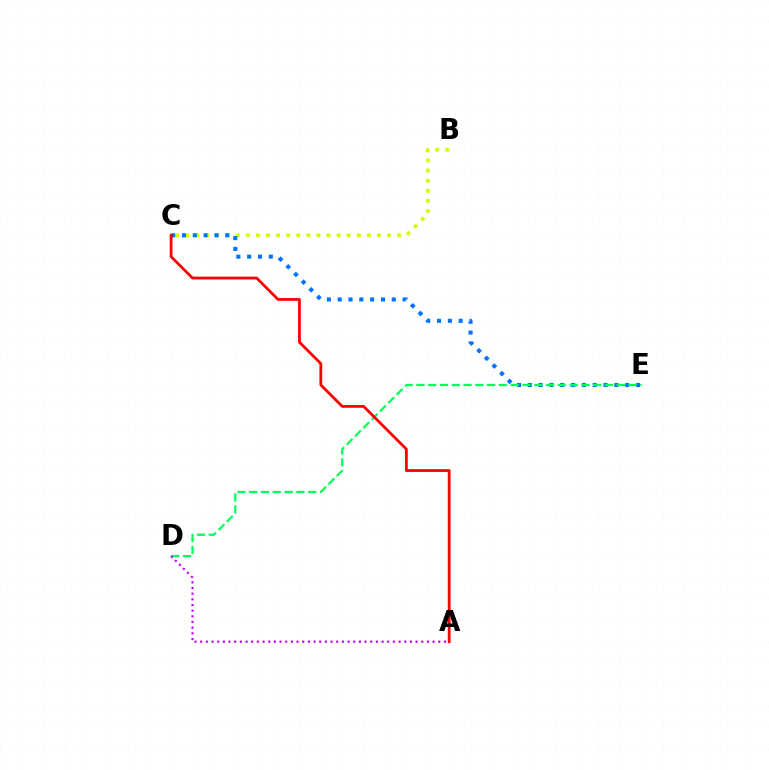{('B', 'C'): [{'color': '#d1ff00', 'line_style': 'dotted', 'thickness': 2.74}], ('C', 'E'): [{'color': '#0074ff', 'line_style': 'dotted', 'thickness': 2.94}], ('D', 'E'): [{'color': '#00ff5c', 'line_style': 'dashed', 'thickness': 1.6}], ('A', 'D'): [{'color': '#b900ff', 'line_style': 'dotted', 'thickness': 1.54}], ('A', 'C'): [{'color': '#ff0000', 'line_style': 'solid', 'thickness': 2.0}]}